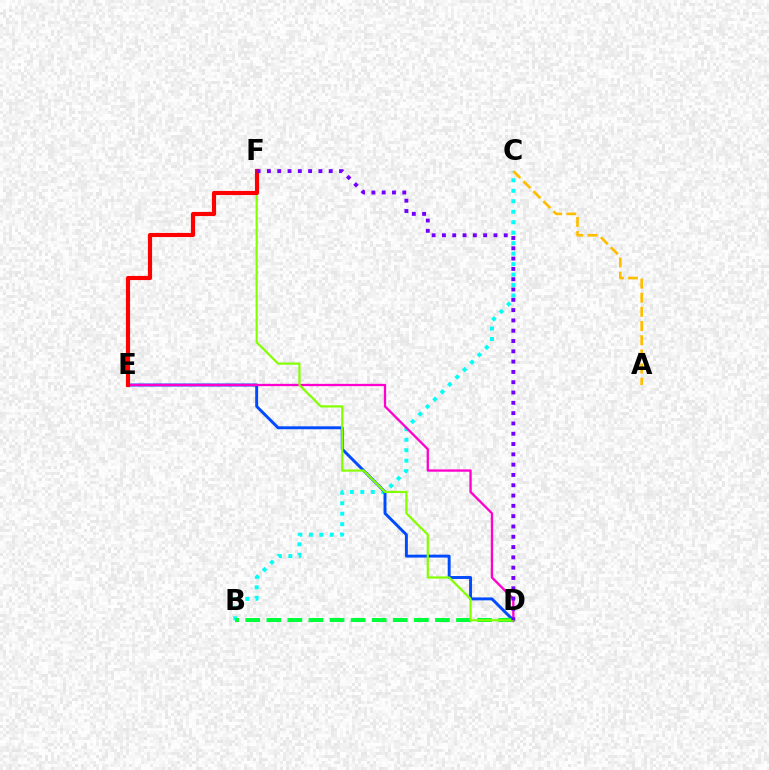{('B', 'C'): [{'color': '#00fff6', 'line_style': 'dotted', 'thickness': 2.85}], ('D', 'E'): [{'color': '#004bff', 'line_style': 'solid', 'thickness': 2.11}, {'color': '#ff00cf', 'line_style': 'solid', 'thickness': 1.66}], ('B', 'D'): [{'color': '#00ff39', 'line_style': 'dashed', 'thickness': 2.86}], ('D', 'F'): [{'color': '#84ff00', 'line_style': 'solid', 'thickness': 1.58}, {'color': '#7200ff', 'line_style': 'dotted', 'thickness': 2.8}], ('E', 'F'): [{'color': '#ff0000', 'line_style': 'solid', 'thickness': 2.98}], ('A', 'C'): [{'color': '#ffbd00', 'line_style': 'dashed', 'thickness': 1.92}]}